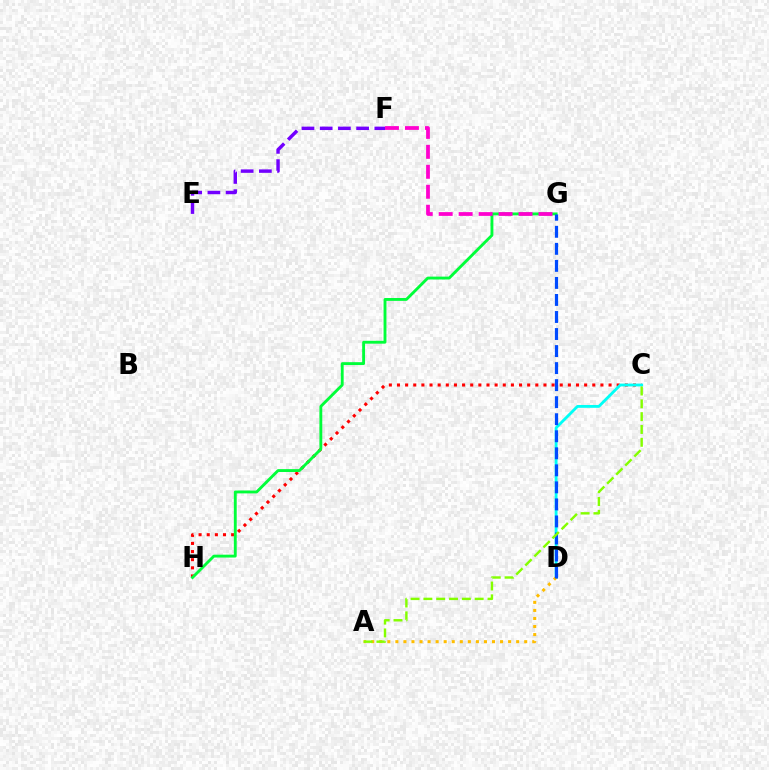{('C', 'H'): [{'color': '#ff0000', 'line_style': 'dotted', 'thickness': 2.21}], ('C', 'D'): [{'color': '#00fff6', 'line_style': 'solid', 'thickness': 2.04}], ('E', 'F'): [{'color': '#7200ff', 'line_style': 'dashed', 'thickness': 2.47}], ('A', 'D'): [{'color': '#ffbd00', 'line_style': 'dotted', 'thickness': 2.19}], ('G', 'H'): [{'color': '#00ff39', 'line_style': 'solid', 'thickness': 2.06}], ('F', 'G'): [{'color': '#ff00cf', 'line_style': 'dashed', 'thickness': 2.71}], ('D', 'G'): [{'color': '#004bff', 'line_style': 'dashed', 'thickness': 2.31}], ('A', 'C'): [{'color': '#84ff00', 'line_style': 'dashed', 'thickness': 1.74}]}